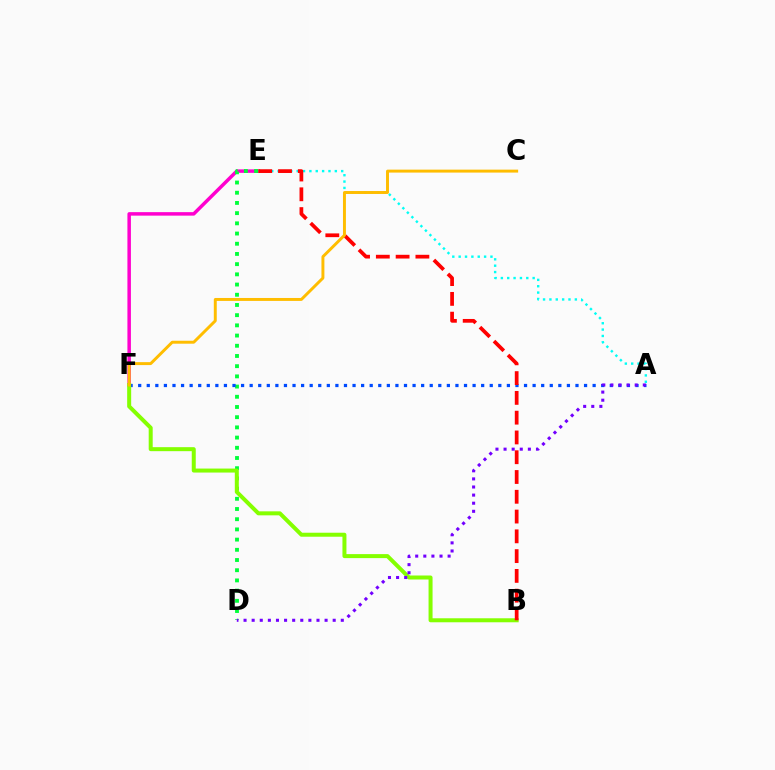{('E', 'F'): [{'color': '#ff00cf', 'line_style': 'solid', 'thickness': 2.52}], ('D', 'E'): [{'color': '#00ff39', 'line_style': 'dotted', 'thickness': 2.77}], ('A', 'F'): [{'color': '#004bff', 'line_style': 'dotted', 'thickness': 2.33}], ('B', 'F'): [{'color': '#84ff00', 'line_style': 'solid', 'thickness': 2.88}], ('A', 'E'): [{'color': '#00fff6', 'line_style': 'dotted', 'thickness': 1.73}], ('B', 'E'): [{'color': '#ff0000', 'line_style': 'dashed', 'thickness': 2.69}], ('A', 'D'): [{'color': '#7200ff', 'line_style': 'dotted', 'thickness': 2.2}], ('C', 'F'): [{'color': '#ffbd00', 'line_style': 'solid', 'thickness': 2.12}]}